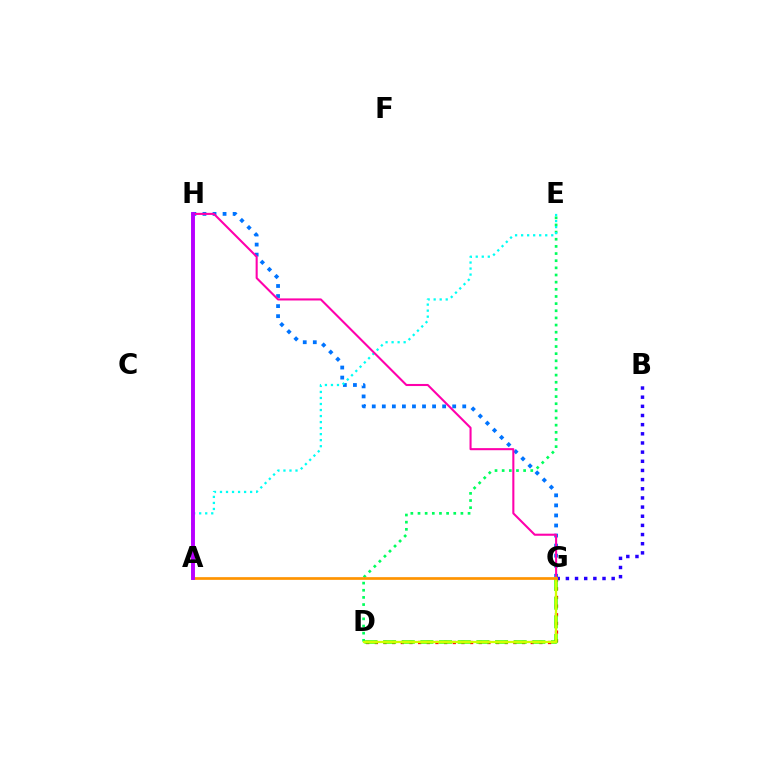{('G', 'H'): [{'color': '#0074ff', 'line_style': 'dotted', 'thickness': 2.73}, {'color': '#ff00ac', 'line_style': 'solid', 'thickness': 1.5}], ('D', 'G'): [{'color': '#ff0000', 'line_style': 'dotted', 'thickness': 2.35}, {'color': '#3dff00', 'line_style': 'dashed', 'thickness': 2.53}, {'color': '#d1ff00', 'line_style': 'solid', 'thickness': 1.66}], ('B', 'G'): [{'color': '#2500ff', 'line_style': 'dotted', 'thickness': 2.49}], ('D', 'E'): [{'color': '#00ff5c', 'line_style': 'dotted', 'thickness': 1.94}], ('A', 'E'): [{'color': '#00fff6', 'line_style': 'dotted', 'thickness': 1.64}], ('A', 'G'): [{'color': '#ff9400', 'line_style': 'solid', 'thickness': 1.95}], ('A', 'H'): [{'color': '#b900ff', 'line_style': 'solid', 'thickness': 2.82}]}